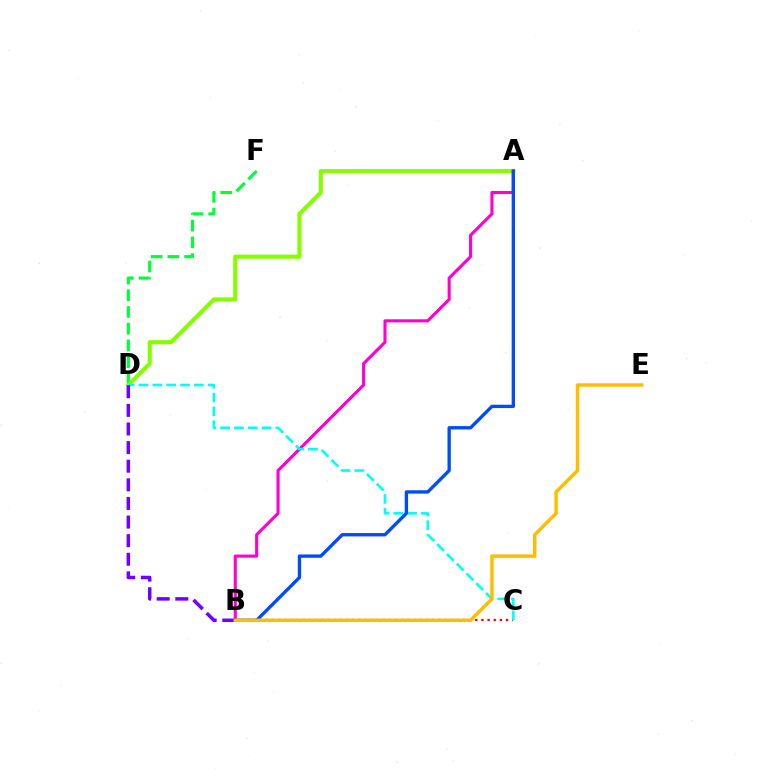{('B', 'C'): [{'color': '#ff0000', 'line_style': 'dotted', 'thickness': 1.67}], ('D', 'F'): [{'color': '#00ff39', 'line_style': 'dashed', 'thickness': 2.27}], ('A', 'D'): [{'color': '#84ff00', 'line_style': 'solid', 'thickness': 2.96}], ('A', 'B'): [{'color': '#ff00cf', 'line_style': 'solid', 'thickness': 2.22}, {'color': '#004bff', 'line_style': 'solid', 'thickness': 2.41}], ('C', 'D'): [{'color': '#00fff6', 'line_style': 'dashed', 'thickness': 1.88}], ('B', 'D'): [{'color': '#7200ff', 'line_style': 'dashed', 'thickness': 2.53}], ('B', 'E'): [{'color': '#ffbd00', 'line_style': 'solid', 'thickness': 2.48}]}